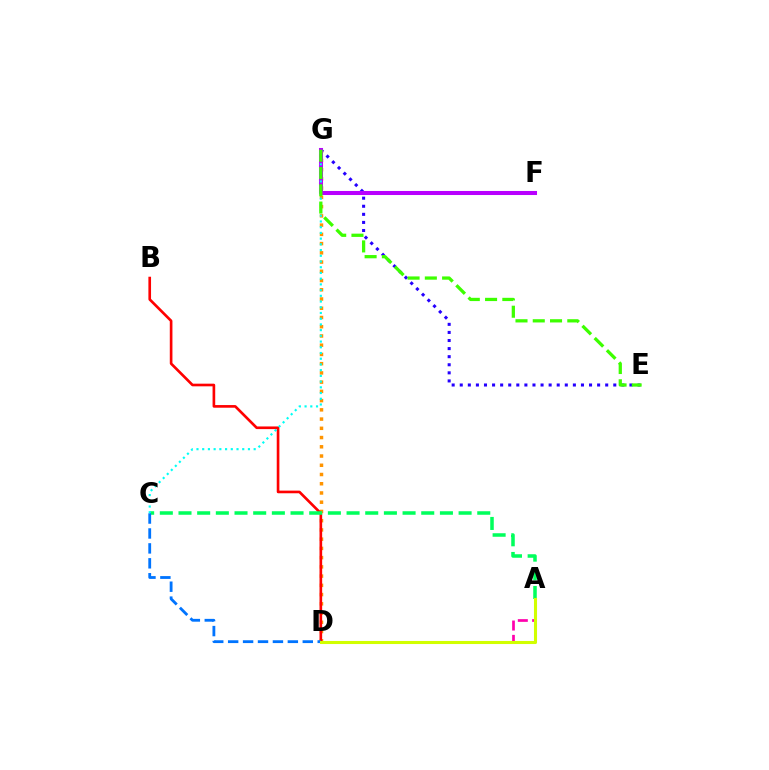{('D', 'G'): [{'color': '#ff9400', 'line_style': 'dotted', 'thickness': 2.51}], ('A', 'D'): [{'color': '#ff00ac', 'line_style': 'dashed', 'thickness': 1.95}, {'color': '#d1ff00', 'line_style': 'solid', 'thickness': 2.22}], ('B', 'D'): [{'color': '#ff0000', 'line_style': 'solid', 'thickness': 1.91}], ('E', 'G'): [{'color': '#2500ff', 'line_style': 'dotted', 'thickness': 2.2}, {'color': '#3dff00', 'line_style': 'dashed', 'thickness': 2.35}], ('A', 'C'): [{'color': '#00ff5c', 'line_style': 'dashed', 'thickness': 2.54}], ('F', 'G'): [{'color': '#b900ff', 'line_style': 'solid', 'thickness': 2.92}], ('C', 'G'): [{'color': '#00fff6', 'line_style': 'dotted', 'thickness': 1.55}], ('C', 'D'): [{'color': '#0074ff', 'line_style': 'dashed', 'thickness': 2.03}]}